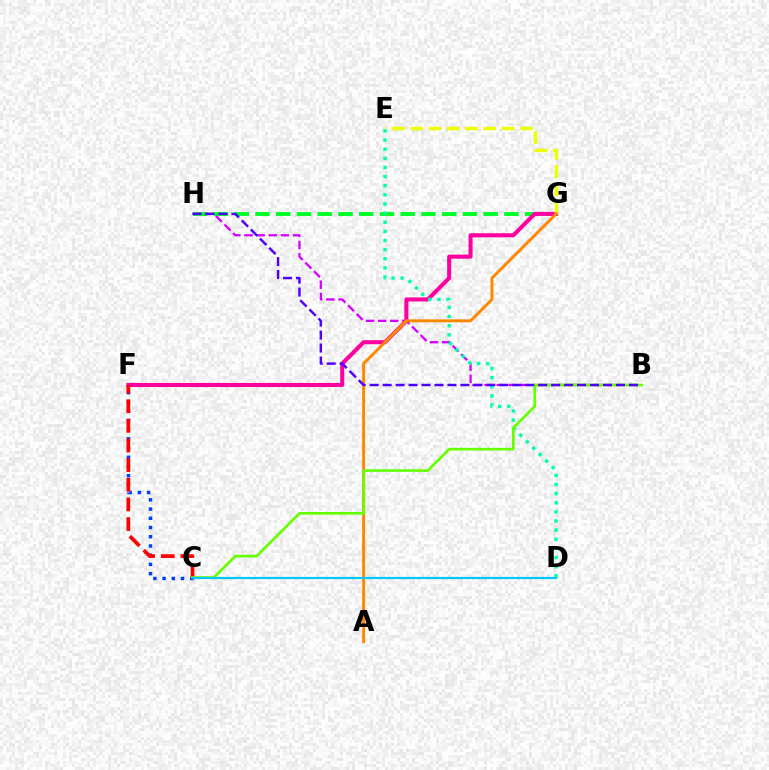{('G', 'H'): [{'color': '#00ff27', 'line_style': 'dashed', 'thickness': 2.82}], ('B', 'H'): [{'color': '#d600ff', 'line_style': 'dashed', 'thickness': 1.65}, {'color': '#4f00ff', 'line_style': 'dashed', 'thickness': 1.76}], ('C', 'F'): [{'color': '#003fff', 'line_style': 'dotted', 'thickness': 2.51}, {'color': '#ff0000', 'line_style': 'dashed', 'thickness': 2.67}], ('F', 'G'): [{'color': '#ff00a0', 'line_style': 'solid', 'thickness': 2.93}], ('E', 'G'): [{'color': '#eeff00', 'line_style': 'dashed', 'thickness': 2.48}], ('D', 'E'): [{'color': '#00ffaf', 'line_style': 'dotted', 'thickness': 2.48}], ('A', 'G'): [{'color': '#ff8800', 'line_style': 'solid', 'thickness': 2.13}], ('B', 'C'): [{'color': '#66ff00', 'line_style': 'solid', 'thickness': 1.92}], ('C', 'D'): [{'color': '#00c7ff', 'line_style': 'solid', 'thickness': 1.58}]}